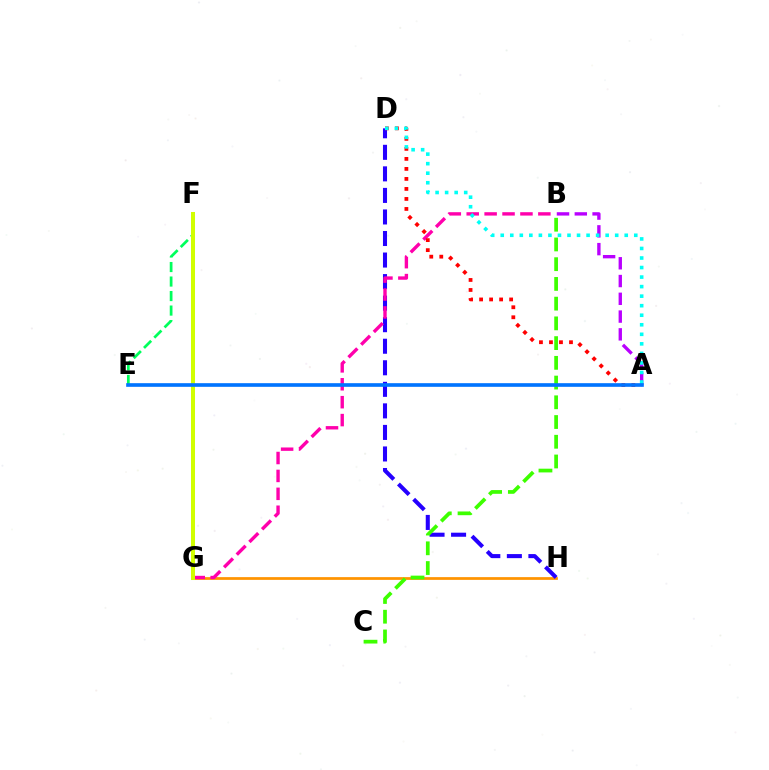{('G', 'H'): [{'color': '#ff9400', 'line_style': 'solid', 'thickness': 1.98}], ('E', 'F'): [{'color': '#00ff5c', 'line_style': 'dashed', 'thickness': 1.97}], ('D', 'H'): [{'color': '#2500ff', 'line_style': 'dashed', 'thickness': 2.93}], ('B', 'G'): [{'color': '#ff00ac', 'line_style': 'dashed', 'thickness': 2.43}], ('A', 'D'): [{'color': '#ff0000', 'line_style': 'dotted', 'thickness': 2.72}, {'color': '#00fff6', 'line_style': 'dotted', 'thickness': 2.59}], ('F', 'G'): [{'color': '#d1ff00', 'line_style': 'solid', 'thickness': 2.9}], ('A', 'B'): [{'color': '#b900ff', 'line_style': 'dashed', 'thickness': 2.41}], ('B', 'C'): [{'color': '#3dff00', 'line_style': 'dashed', 'thickness': 2.68}], ('A', 'E'): [{'color': '#0074ff', 'line_style': 'solid', 'thickness': 2.62}]}